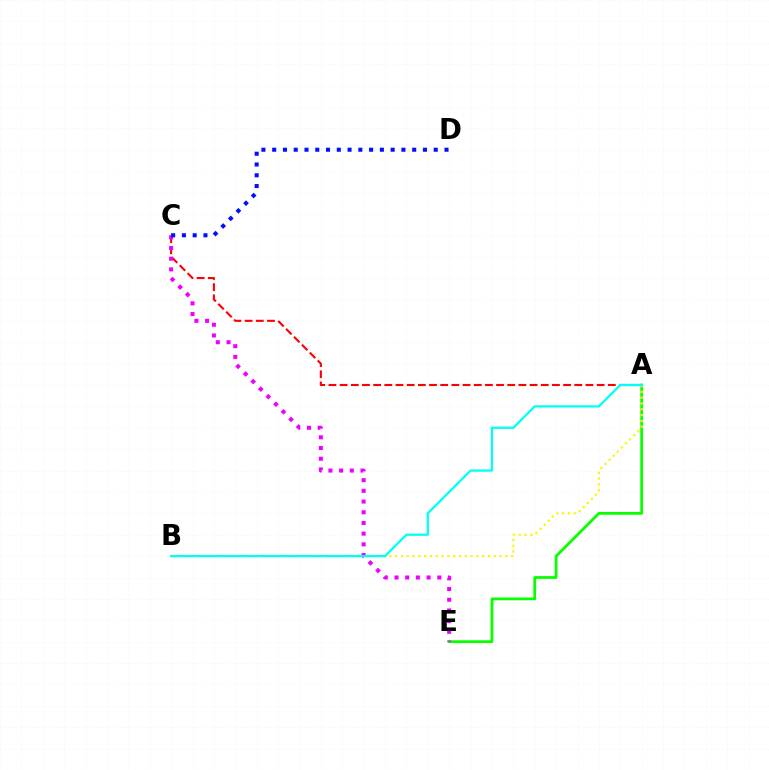{('A', 'E'): [{'color': '#08ff00', 'line_style': 'solid', 'thickness': 2.0}], ('A', 'B'): [{'color': '#fcf500', 'line_style': 'dotted', 'thickness': 1.58}, {'color': '#00fff6', 'line_style': 'solid', 'thickness': 1.63}], ('A', 'C'): [{'color': '#ff0000', 'line_style': 'dashed', 'thickness': 1.52}], ('C', 'E'): [{'color': '#ee00ff', 'line_style': 'dotted', 'thickness': 2.91}], ('C', 'D'): [{'color': '#0010ff', 'line_style': 'dotted', 'thickness': 2.93}]}